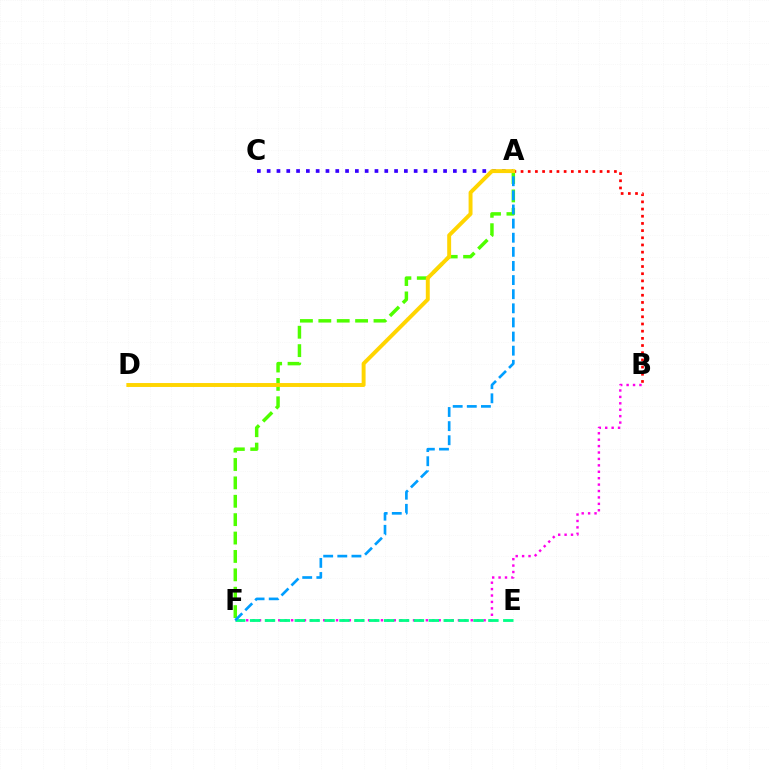{('A', 'F'): [{'color': '#4fff00', 'line_style': 'dashed', 'thickness': 2.5}, {'color': '#009eff', 'line_style': 'dashed', 'thickness': 1.92}], ('B', 'F'): [{'color': '#ff00ed', 'line_style': 'dotted', 'thickness': 1.74}], ('A', 'B'): [{'color': '#ff0000', 'line_style': 'dotted', 'thickness': 1.95}], ('E', 'F'): [{'color': '#00ff86', 'line_style': 'dashed', 'thickness': 2.02}], ('A', 'C'): [{'color': '#3700ff', 'line_style': 'dotted', 'thickness': 2.66}], ('A', 'D'): [{'color': '#ffd500', 'line_style': 'solid', 'thickness': 2.83}]}